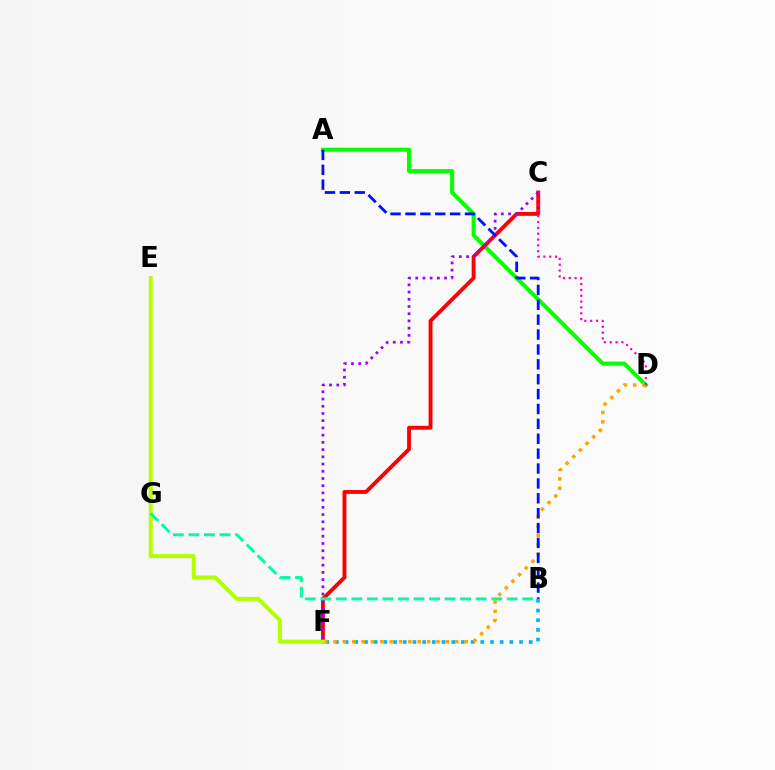{('A', 'D'): [{'color': '#08ff00', 'line_style': 'solid', 'thickness': 2.92}], ('B', 'F'): [{'color': '#00b5ff', 'line_style': 'dotted', 'thickness': 2.63}], ('C', 'F'): [{'color': '#ff0000', 'line_style': 'solid', 'thickness': 2.79}, {'color': '#9b00ff', 'line_style': 'dotted', 'thickness': 1.96}], ('D', 'F'): [{'color': '#ffa500', 'line_style': 'dotted', 'thickness': 2.55}], ('C', 'D'): [{'color': '#ff00bd', 'line_style': 'dotted', 'thickness': 1.59}], ('E', 'F'): [{'color': '#b3ff00', 'line_style': 'solid', 'thickness': 2.87}], ('B', 'G'): [{'color': '#00ff9d', 'line_style': 'dashed', 'thickness': 2.11}], ('A', 'B'): [{'color': '#0010ff', 'line_style': 'dashed', 'thickness': 2.02}]}